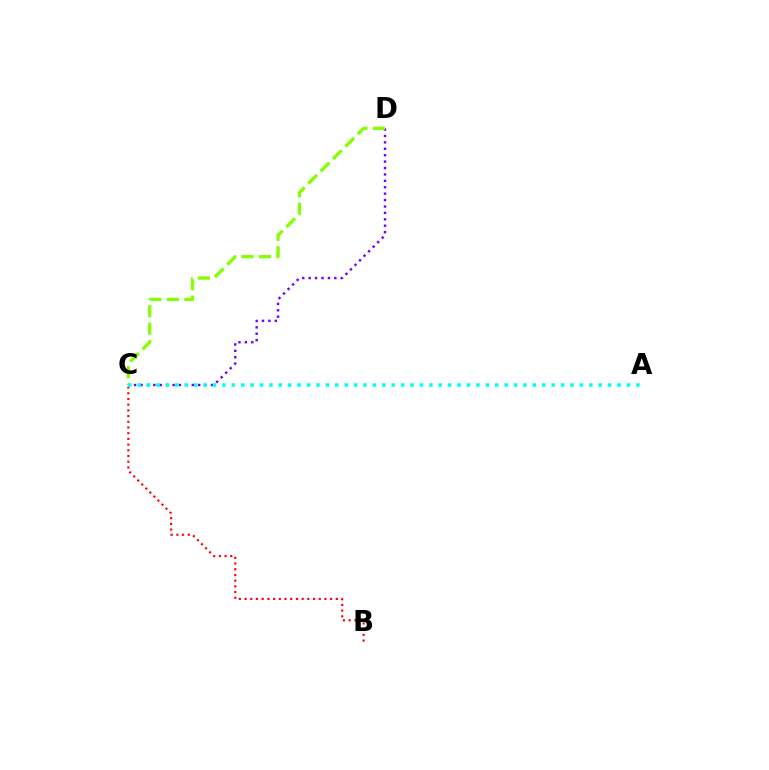{('B', 'C'): [{'color': '#ff0000', 'line_style': 'dotted', 'thickness': 1.55}], ('C', 'D'): [{'color': '#7200ff', 'line_style': 'dotted', 'thickness': 1.74}, {'color': '#84ff00', 'line_style': 'dashed', 'thickness': 2.37}], ('A', 'C'): [{'color': '#00fff6', 'line_style': 'dotted', 'thickness': 2.56}]}